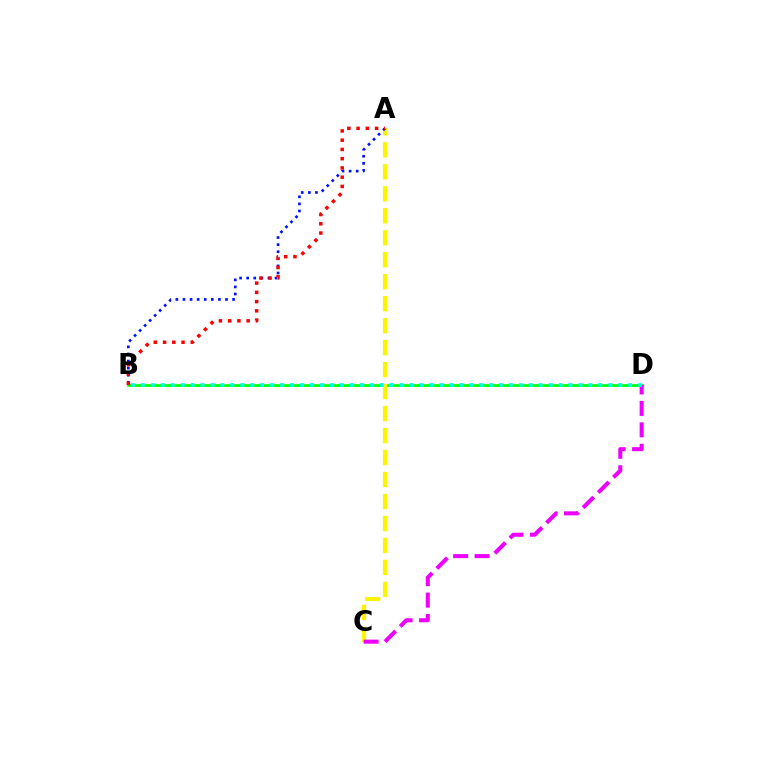{('B', 'D'): [{'color': '#08ff00', 'line_style': 'solid', 'thickness': 1.95}, {'color': '#00fff6', 'line_style': 'dotted', 'thickness': 2.7}], ('A', 'C'): [{'color': '#fcf500', 'line_style': 'dashed', 'thickness': 2.99}], ('A', 'B'): [{'color': '#0010ff', 'line_style': 'dotted', 'thickness': 1.93}, {'color': '#ff0000', 'line_style': 'dotted', 'thickness': 2.51}], ('C', 'D'): [{'color': '#ee00ff', 'line_style': 'dashed', 'thickness': 2.91}]}